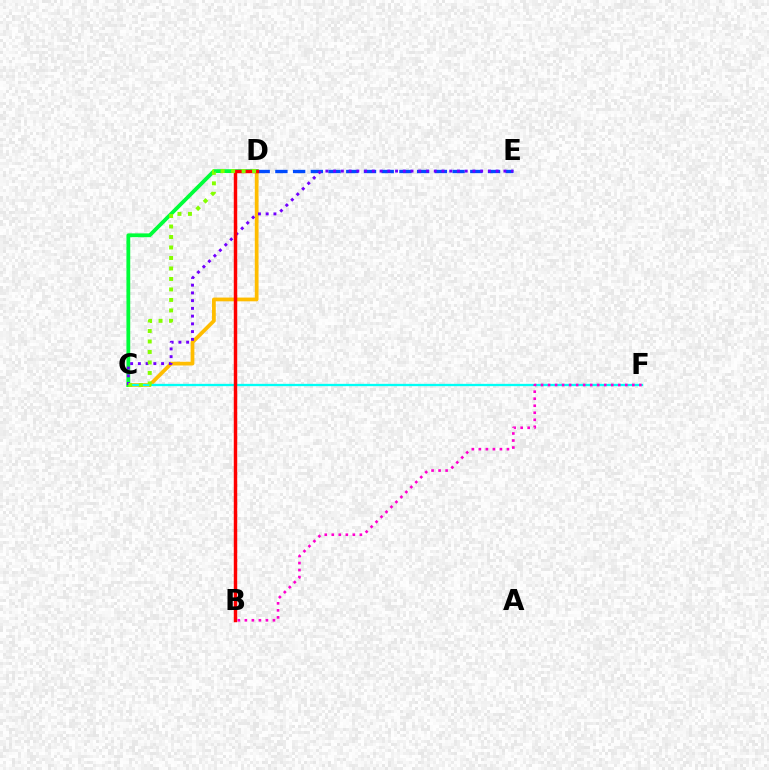{('C', 'D'): [{'color': '#ffbd00', 'line_style': 'solid', 'thickness': 2.7}, {'color': '#00ff39', 'line_style': 'solid', 'thickness': 2.73}, {'color': '#84ff00', 'line_style': 'dotted', 'thickness': 2.85}], ('D', 'E'): [{'color': '#004bff', 'line_style': 'dashed', 'thickness': 2.41}], ('C', 'F'): [{'color': '#00fff6', 'line_style': 'solid', 'thickness': 1.66}], ('C', 'E'): [{'color': '#7200ff', 'line_style': 'dotted', 'thickness': 2.1}], ('B', 'D'): [{'color': '#ff0000', 'line_style': 'solid', 'thickness': 2.48}], ('B', 'F'): [{'color': '#ff00cf', 'line_style': 'dotted', 'thickness': 1.91}]}